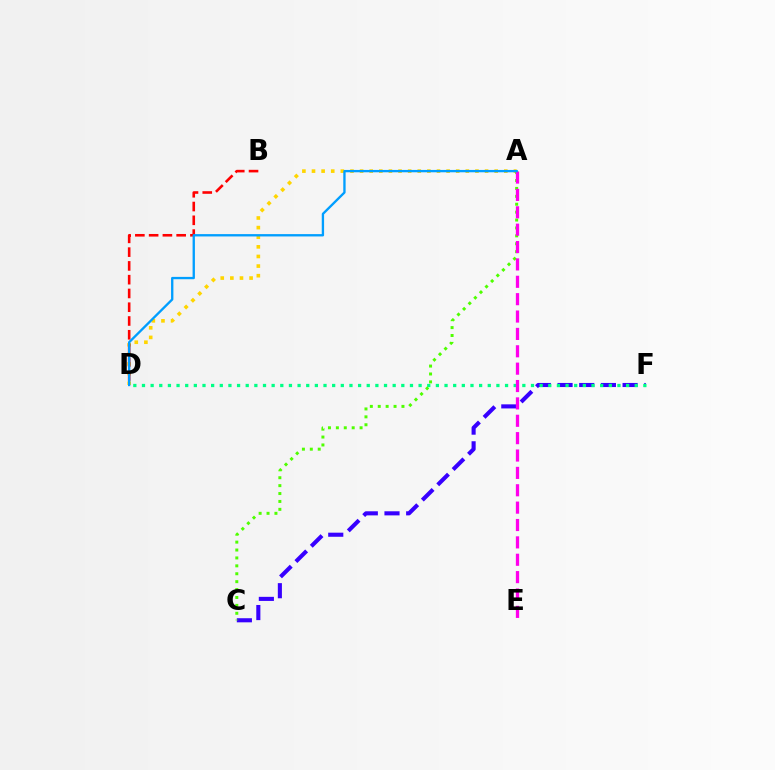{('A', 'D'): [{'color': '#ffd500', 'line_style': 'dotted', 'thickness': 2.61}, {'color': '#009eff', 'line_style': 'solid', 'thickness': 1.68}], ('B', 'D'): [{'color': '#ff0000', 'line_style': 'dashed', 'thickness': 1.87}], ('C', 'F'): [{'color': '#3700ff', 'line_style': 'dashed', 'thickness': 2.95}], ('D', 'F'): [{'color': '#00ff86', 'line_style': 'dotted', 'thickness': 2.35}], ('A', 'C'): [{'color': '#4fff00', 'line_style': 'dotted', 'thickness': 2.15}], ('A', 'E'): [{'color': '#ff00ed', 'line_style': 'dashed', 'thickness': 2.36}]}